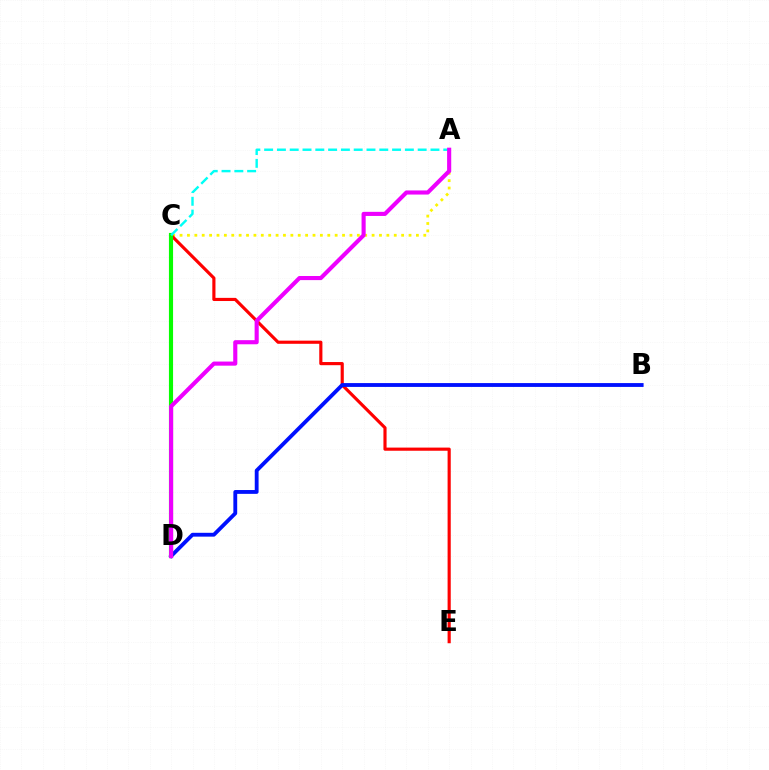{('A', 'C'): [{'color': '#fcf500', 'line_style': 'dotted', 'thickness': 2.01}, {'color': '#00fff6', 'line_style': 'dashed', 'thickness': 1.74}], ('C', 'E'): [{'color': '#ff0000', 'line_style': 'solid', 'thickness': 2.27}], ('B', 'D'): [{'color': '#0010ff', 'line_style': 'solid', 'thickness': 2.76}], ('C', 'D'): [{'color': '#08ff00', 'line_style': 'solid', 'thickness': 2.97}], ('A', 'D'): [{'color': '#ee00ff', 'line_style': 'solid', 'thickness': 2.96}]}